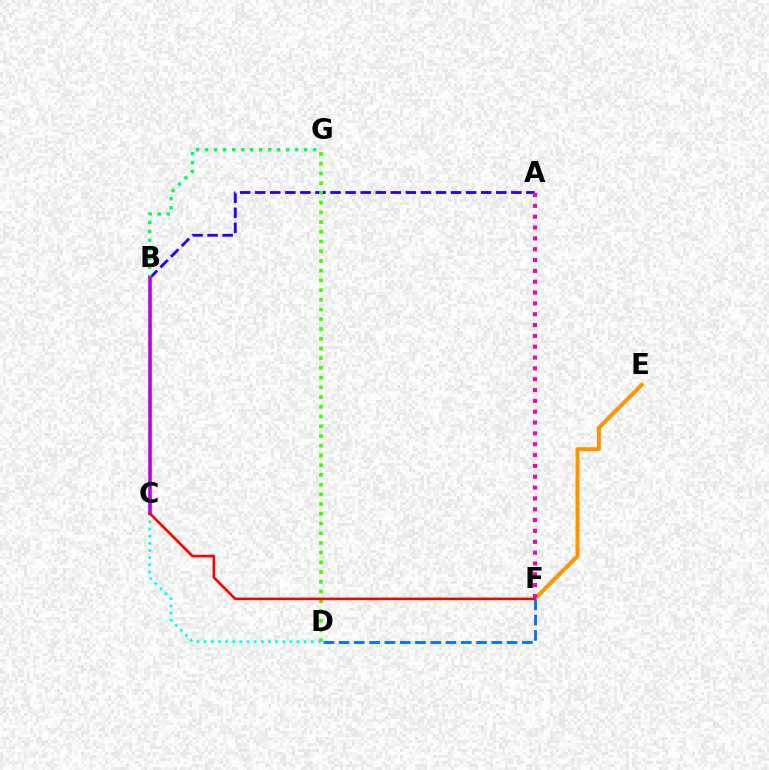{('A', 'B'): [{'color': '#2500ff', 'line_style': 'dashed', 'thickness': 2.05}], ('E', 'F'): [{'color': '#ff9400', 'line_style': 'solid', 'thickness': 2.86}], ('D', 'G'): [{'color': '#3dff00', 'line_style': 'dotted', 'thickness': 2.64}], ('B', 'C'): [{'color': '#d1ff00', 'line_style': 'dotted', 'thickness': 2.46}, {'color': '#b900ff', 'line_style': 'solid', 'thickness': 2.6}], ('C', 'D'): [{'color': '#00fff6', 'line_style': 'dotted', 'thickness': 1.94}], ('B', 'G'): [{'color': '#00ff5c', 'line_style': 'dotted', 'thickness': 2.45}], ('C', 'F'): [{'color': '#ff0000', 'line_style': 'solid', 'thickness': 1.88}], ('A', 'F'): [{'color': '#ff00ac', 'line_style': 'dotted', 'thickness': 2.94}], ('D', 'F'): [{'color': '#0074ff', 'line_style': 'dashed', 'thickness': 2.07}]}